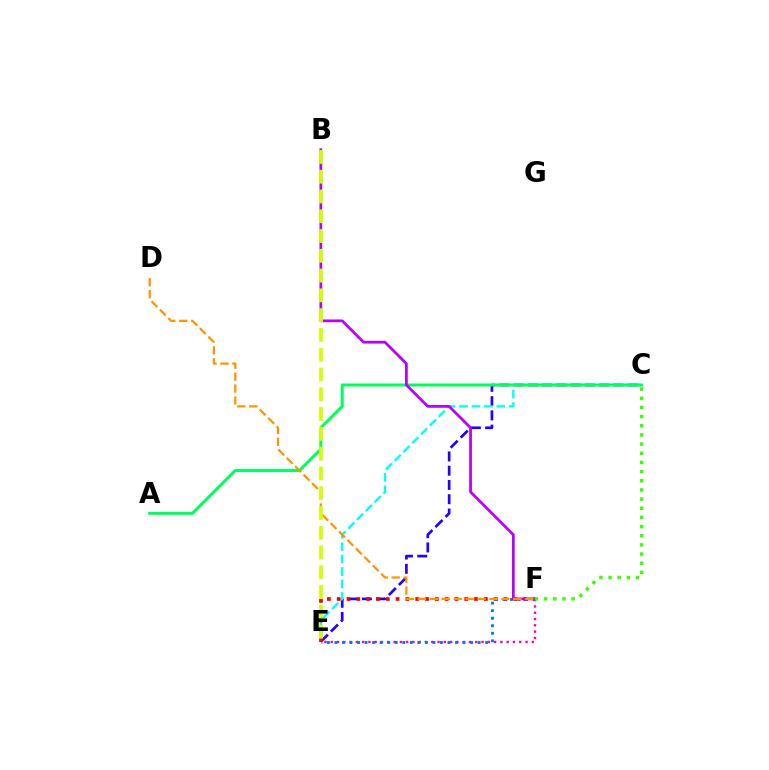{('C', 'E'): [{'color': '#2500ff', 'line_style': 'dashed', 'thickness': 1.94}, {'color': '#00fff6', 'line_style': 'dashed', 'thickness': 1.69}], ('E', 'F'): [{'color': '#ff00ac', 'line_style': 'dotted', 'thickness': 1.71}, {'color': '#ff0000', 'line_style': 'dotted', 'thickness': 2.67}, {'color': '#0074ff', 'line_style': 'dotted', 'thickness': 2.05}], ('A', 'C'): [{'color': '#00ff5c', 'line_style': 'solid', 'thickness': 2.17}], ('B', 'F'): [{'color': '#b900ff', 'line_style': 'solid', 'thickness': 1.97}], ('D', 'F'): [{'color': '#ff9400', 'line_style': 'dashed', 'thickness': 1.62}], ('B', 'E'): [{'color': '#d1ff00', 'line_style': 'dashed', 'thickness': 2.69}], ('C', 'F'): [{'color': '#3dff00', 'line_style': 'dotted', 'thickness': 2.49}]}